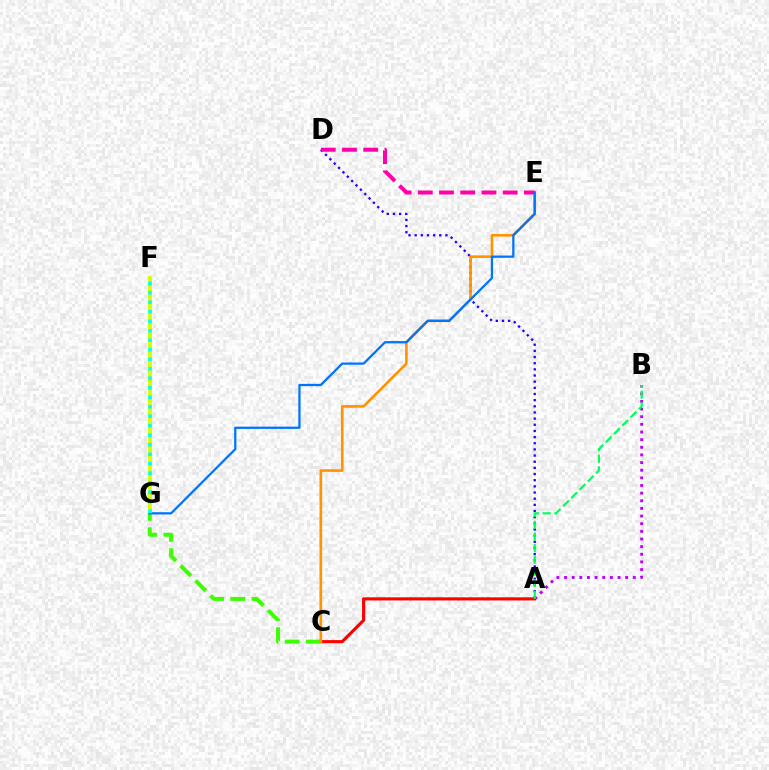{('A', 'D'): [{'color': '#2500ff', 'line_style': 'dotted', 'thickness': 1.67}], ('A', 'B'): [{'color': '#b900ff', 'line_style': 'dotted', 'thickness': 2.08}, {'color': '#00ff5c', 'line_style': 'dashed', 'thickness': 1.59}], ('A', 'C'): [{'color': '#ff0000', 'line_style': 'solid', 'thickness': 2.25}], ('F', 'G'): [{'color': '#d1ff00', 'line_style': 'solid', 'thickness': 2.75}, {'color': '#00fff6', 'line_style': 'dotted', 'thickness': 2.58}], ('C', 'G'): [{'color': '#3dff00', 'line_style': 'dashed', 'thickness': 2.88}], ('C', 'E'): [{'color': '#ff9400', 'line_style': 'solid', 'thickness': 1.89}], ('D', 'E'): [{'color': '#ff00ac', 'line_style': 'dashed', 'thickness': 2.88}], ('E', 'G'): [{'color': '#0074ff', 'line_style': 'solid', 'thickness': 1.63}]}